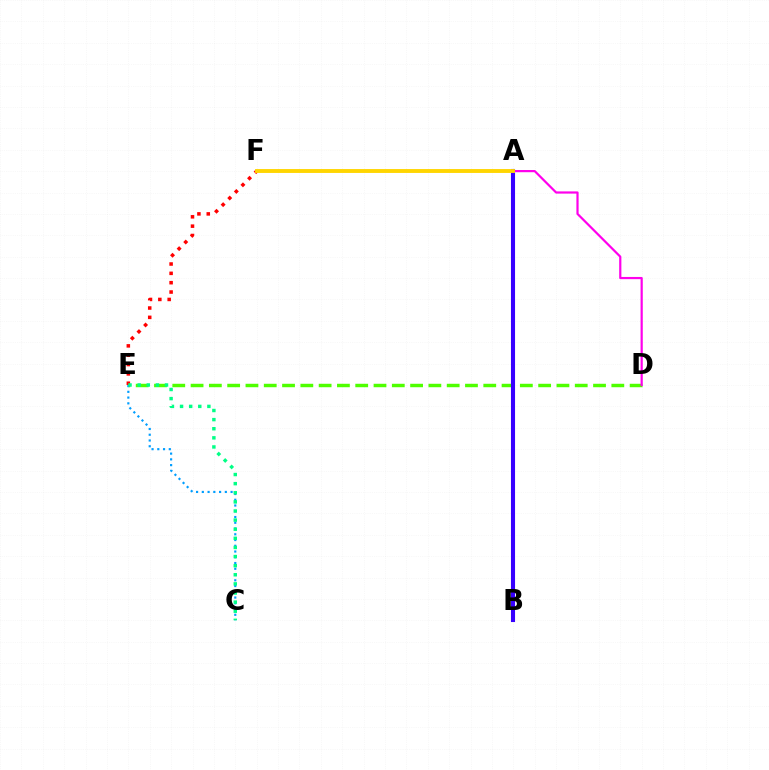{('E', 'F'): [{'color': '#ff0000', 'line_style': 'dotted', 'thickness': 2.54}], ('D', 'E'): [{'color': '#4fff00', 'line_style': 'dashed', 'thickness': 2.49}], ('C', 'E'): [{'color': '#009eff', 'line_style': 'dotted', 'thickness': 1.56}, {'color': '#00ff86', 'line_style': 'dotted', 'thickness': 2.48}], ('A', 'B'): [{'color': '#3700ff', 'line_style': 'solid', 'thickness': 2.94}], ('A', 'D'): [{'color': '#ff00ed', 'line_style': 'solid', 'thickness': 1.59}], ('A', 'F'): [{'color': '#ffd500', 'line_style': 'solid', 'thickness': 2.79}]}